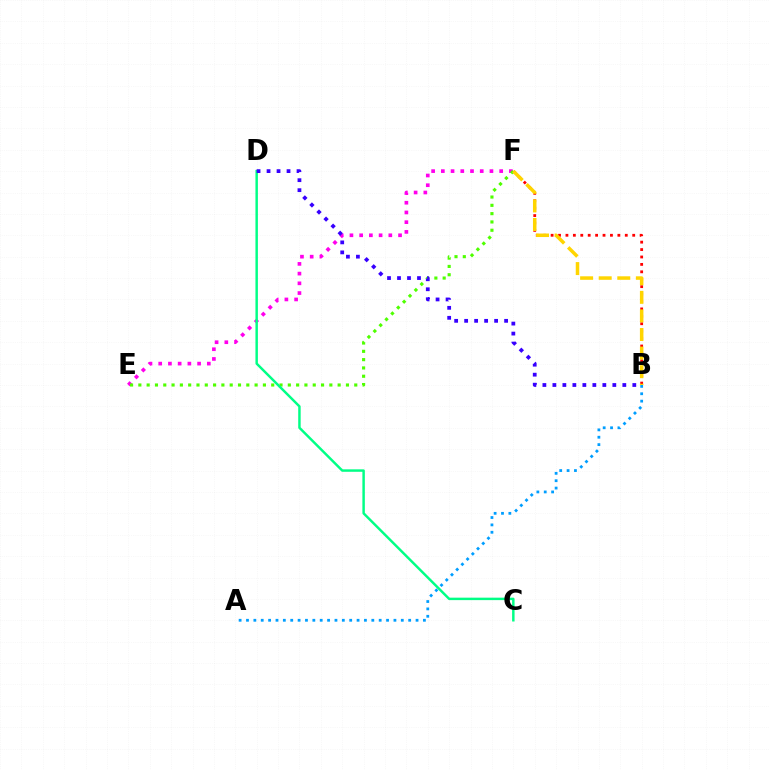{('A', 'B'): [{'color': '#009eff', 'line_style': 'dotted', 'thickness': 2.0}], ('B', 'F'): [{'color': '#ff0000', 'line_style': 'dotted', 'thickness': 2.02}, {'color': '#ffd500', 'line_style': 'dashed', 'thickness': 2.52}], ('E', 'F'): [{'color': '#ff00ed', 'line_style': 'dotted', 'thickness': 2.64}, {'color': '#4fff00', 'line_style': 'dotted', 'thickness': 2.26}], ('C', 'D'): [{'color': '#00ff86', 'line_style': 'solid', 'thickness': 1.77}], ('B', 'D'): [{'color': '#3700ff', 'line_style': 'dotted', 'thickness': 2.71}]}